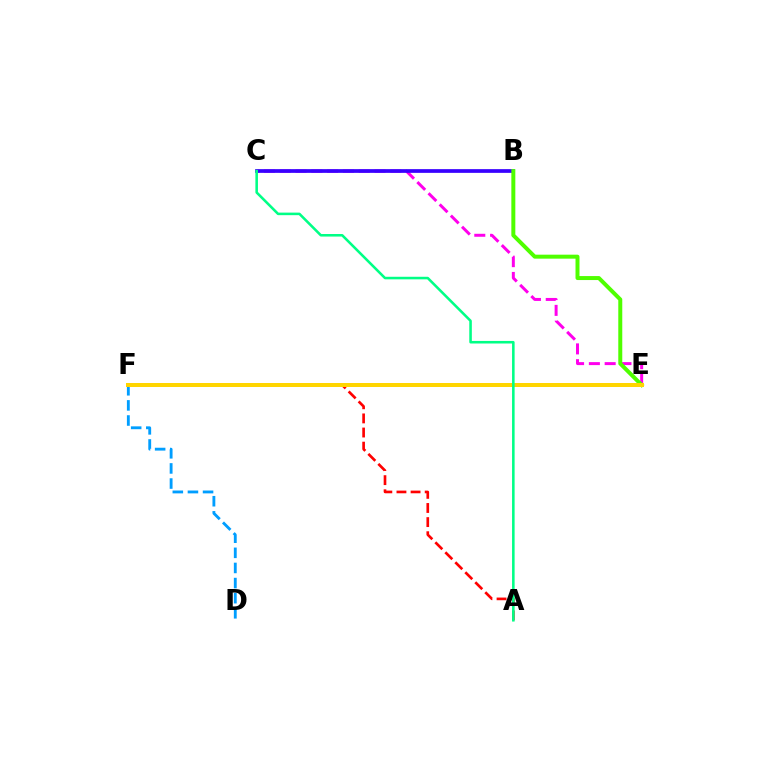{('C', 'E'): [{'color': '#ff00ed', 'line_style': 'dashed', 'thickness': 2.15}], ('B', 'C'): [{'color': '#3700ff', 'line_style': 'solid', 'thickness': 2.68}], ('A', 'F'): [{'color': '#ff0000', 'line_style': 'dashed', 'thickness': 1.92}], ('B', 'E'): [{'color': '#4fff00', 'line_style': 'solid', 'thickness': 2.87}], ('D', 'F'): [{'color': '#009eff', 'line_style': 'dashed', 'thickness': 2.05}], ('E', 'F'): [{'color': '#ffd500', 'line_style': 'solid', 'thickness': 2.87}], ('A', 'C'): [{'color': '#00ff86', 'line_style': 'solid', 'thickness': 1.84}]}